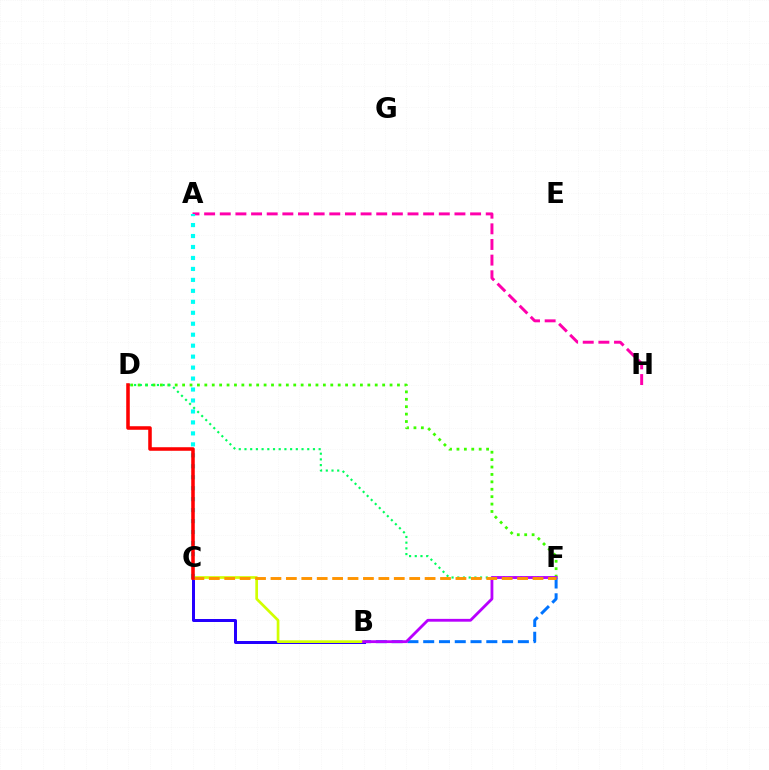{('B', 'F'): [{'color': '#0074ff', 'line_style': 'dashed', 'thickness': 2.14}, {'color': '#b900ff', 'line_style': 'solid', 'thickness': 2.03}], ('D', 'F'): [{'color': '#3dff00', 'line_style': 'dotted', 'thickness': 2.01}, {'color': '#00ff5c', 'line_style': 'dotted', 'thickness': 1.55}], ('A', 'H'): [{'color': '#ff00ac', 'line_style': 'dashed', 'thickness': 2.13}], ('B', 'C'): [{'color': '#2500ff', 'line_style': 'solid', 'thickness': 2.16}, {'color': '#d1ff00', 'line_style': 'solid', 'thickness': 1.94}], ('C', 'F'): [{'color': '#ff9400', 'line_style': 'dashed', 'thickness': 2.09}], ('A', 'C'): [{'color': '#00fff6', 'line_style': 'dotted', 'thickness': 2.98}], ('C', 'D'): [{'color': '#ff0000', 'line_style': 'solid', 'thickness': 2.55}]}